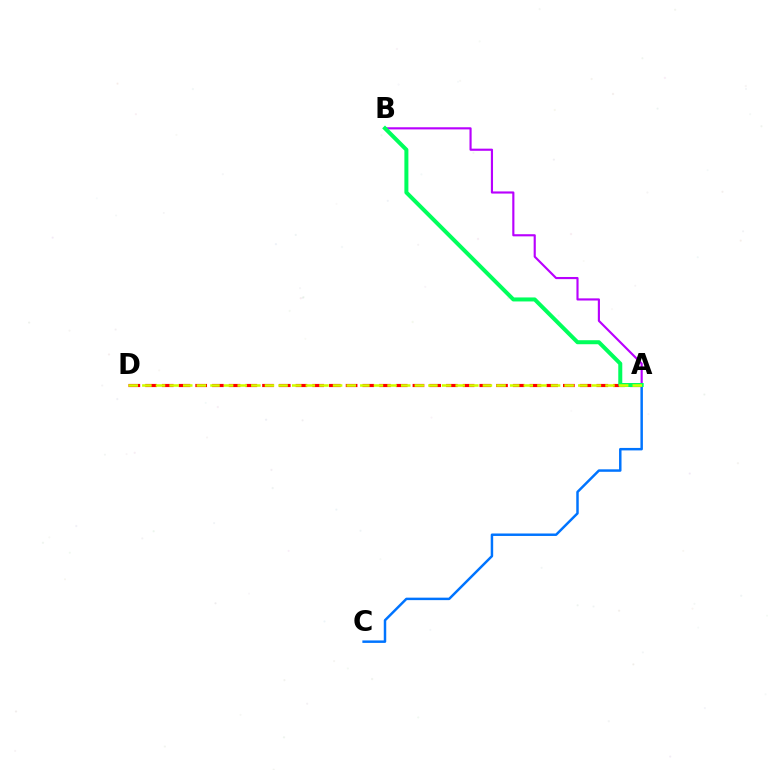{('A', 'C'): [{'color': '#0074ff', 'line_style': 'solid', 'thickness': 1.78}], ('A', 'D'): [{'color': '#ff0000', 'line_style': 'dashed', 'thickness': 2.27}, {'color': '#d1ff00', 'line_style': 'dashed', 'thickness': 1.85}], ('A', 'B'): [{'color': '#b900ff', 'line_style': 'solid', 'thickness': 1.54}, {'color': '#00ff5c', 'line_style': 'solid', 'thickness': 2.89}]}